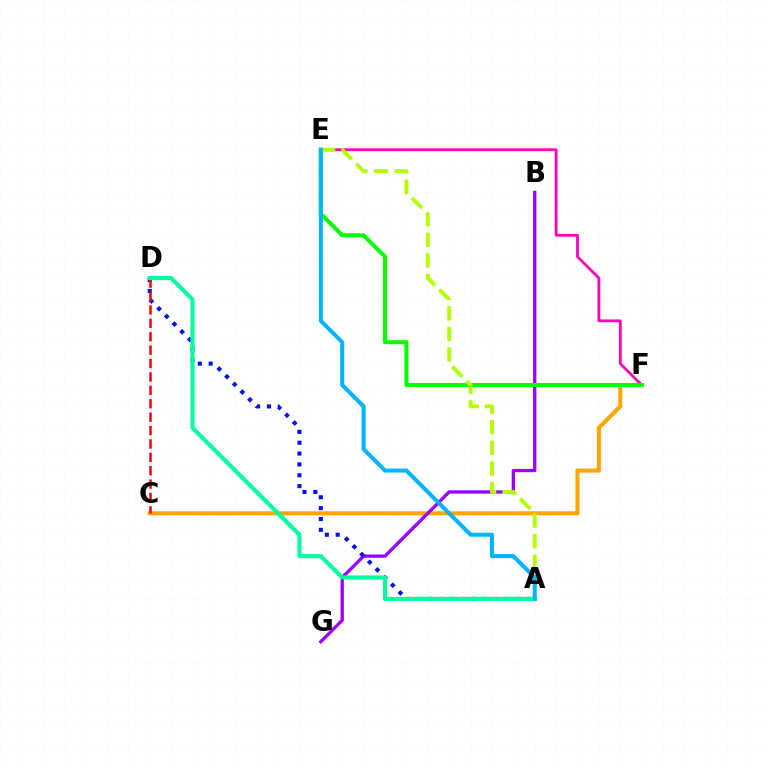{('C', 'F'): [{'color': '#ffa500', 'line_style': 'solid', 'thickness': 2.94}], ('B', 'G'): [{'color': '#9b00ff', 'line_style': 'solid', 'thickness': 2.38}], ('E', 'F'): [{'color': '#ff00bd', 'line_style': 'solid', 'thickness': 2.02}, {'color': '#08ff00', 'line_style': 'solid', 'thickness': 2.91}], ('A', 'D'): [{'color': '#0010ff', 'line_style': 'dotted', 'thickness': 2.95}, {'color': '#00ff9d', 'line_style': 'solid', 'thickness': 2.96}], ('C', 'D'): [{'color': '#ff0000', 'line_style': 'dashed', 'thickness': 1.82}], ('A', 'E'): [{'color': '#b3ff00', 'line_style': 'dashed', 'thickness': 2.8}, {'color': '#00b5ff', 'line_style': 'solid', 'thickness': 2.9}]}